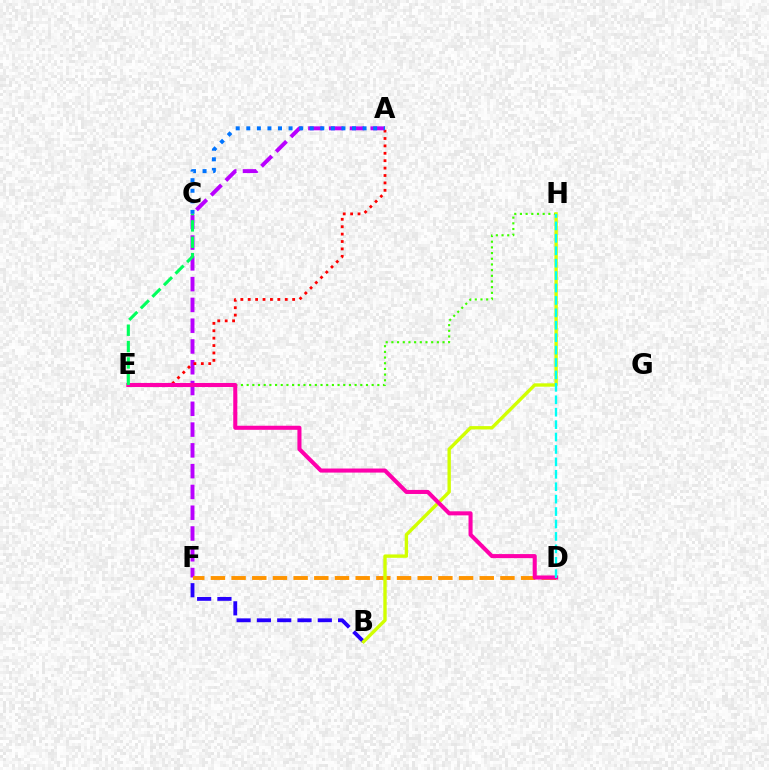{('A', 'F'): [{'color': '#b900ff', 'line_style': 'dashed', 'thickness': 2.82}], ('B', 'F'): [{'color': '#2500ff', 'line_style': 'dashed', 'thickness': 2.76}], ('A', 'E'): [{'color': '#ff0000', 'line_style': 'dotted', 'thickness': 2.01}], ('D', 'F'): [{'color': '#ff9400', 'line_style': 'dashed', 'thickness': 2.81}], ('E', 'H'): [{'color': '#3dff00', 'line_style': 'dotted', 'thickness': 1.54}], ('B', 'H'): [{'color': '#d1ff00', 'line_style': 'solid', 'thickness': 2.43}], ('D', 'E'): [{'color': '#ff00ac', 'line_style': 'solid', 'thickness': 2.93}], ('D', 'H'): [{'color': '#00fff6', 'line_style': 'dashed', 'thickness': 1.69}], ('A', 'C'): [{'color': '#0074ff', 'line_style': 'dotted', 'thickness': 2.87}], ('C', 'E'): [{'color': '#00ff5c', 'line_style': 'dashed', 'thickness': 2.22}]}